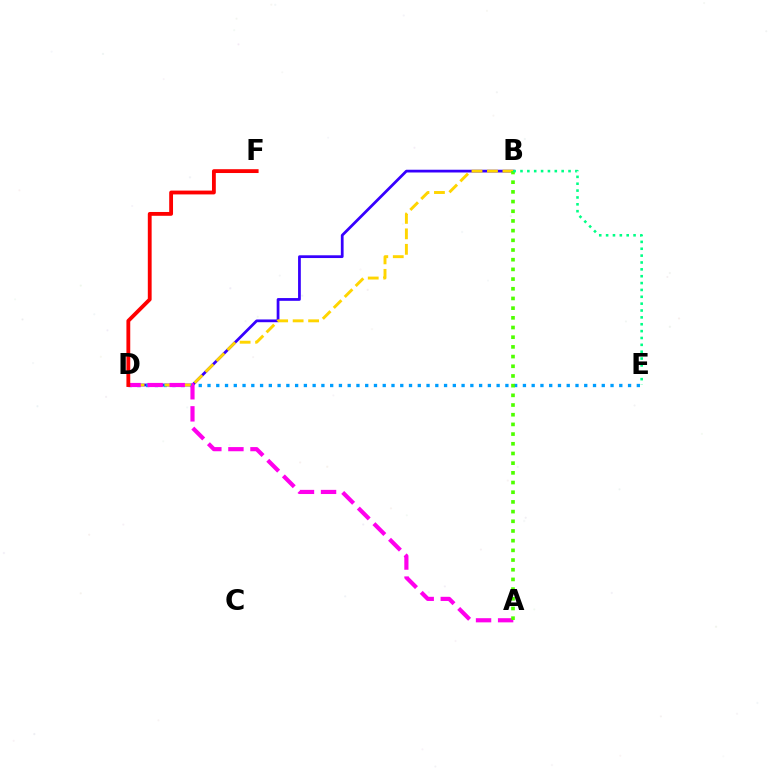{('B', 'D'): [{'color': '#3700ff', 'line_style': 'solid', 'thickness': 1.98}, {'color': '#ffd500', 'line_style': 'dashed', 'thickness': 2.1}], ('D', 'E'): [{'color': '#009eff', 'line_style': 'dotted', 'thickness': 2.38}], ('A', 'D'): [{'color': '#ff00ed', 'line_style': 'dashed', 'thickness': 3.0}], ('A', 'B'): [{'color': '#4fff00', 'line_style': 'dotted', 'thickness': 2.63}], ('D', 'F'): [{'color': '#ff0000', 'line_style': 'solid', 'thickness': 2.75}], ('B', 'E'): [{'color': '#00ff86', 'line_style': 'dotted', 'thickness': 1.86}]}